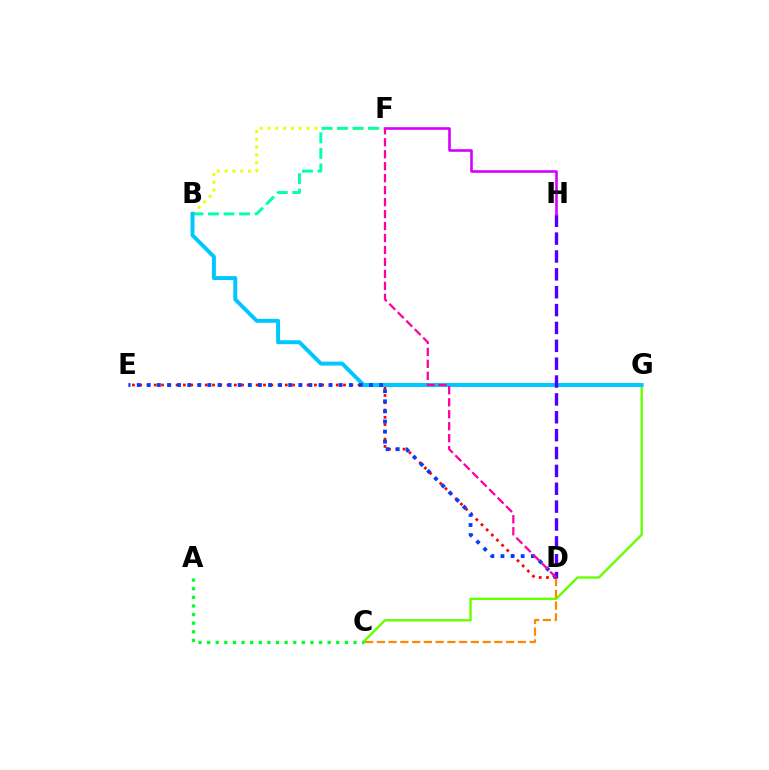{('B', 'F'): [{'color': '#eeff00', 'line_style': 'dotted', 'thickness': 2.12}, {'color': '#00ffaf', 'line_style': 'dashed', 'thickness': 2.11}], ('D', 'E'): [{'color': '#ff0000', 'line_style': 'dotted', 'thickness': 1.98}, {'color': '#003fff', 'line_style': 'dotted', 'thickness': 2.74}], ('C', 'G'): [{'color': '#66ff00', 'line_style': 'solid', 'thickness': 1.71}], ('C', 'D'): [{'color': '#ff8800', 'line_style': 'dashed', 'thickness': 1.6}], ('A', 'C'): [{'color': '#00ff27', 'line_style': 'dotted', 'thickness': 2.34}], ('B', 'G'): [{'color': '#00c7ff', 'line_style': 'solid', 'thickness': 2.84}], ('D', 'H'): [{'color': '#4f00ff', 'line_style': 'dashed', 'thickness': 2.43}], ('F', 'H'): [{'color': '#d600ff', 'line_style': 'solid', 'thickness': 1.88}], ('D', 'F'): [{'color': '#ff00a0', 'line_style': 'dashed', 'thickness': 1.63}]}